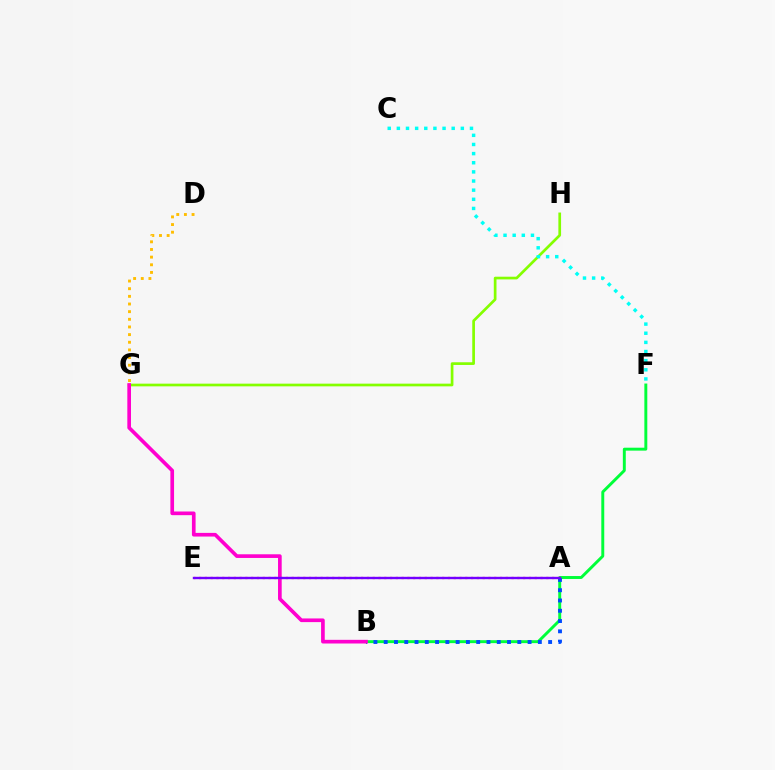{('B', 'F'): [{'color': '#00ff39', 'line_style': 'solid', 'thickness': 2.11}], ('D', 'G'): [{'color': '#ffbd00', 'line_style': 'dotted', 'thickness': 2.08}], ('A', 'B'): [{'color': '#004bff', 'line_style': 'dotted', 'thickness': 2.79}], ('A', 'E'): [{'color': '#ff0000', 'line_style': 'dotted', 'thickness': 1.57}, {'color': '#7200ff', 'line_style': 'solid', 'thickness': 1.72}], ('G', 'H'): [{'color': '#84ff00', 'line_style': 'solid', 'thickness': 1.94}], ('B', 'G'): [{'color': '#ff00cf', 'line_style': 'solid', 'thickness': 2.64}], ('C', 'F'): [{'color': '#00fff6', 'line_style': 'dotted', 'thickness': 2.48}]}